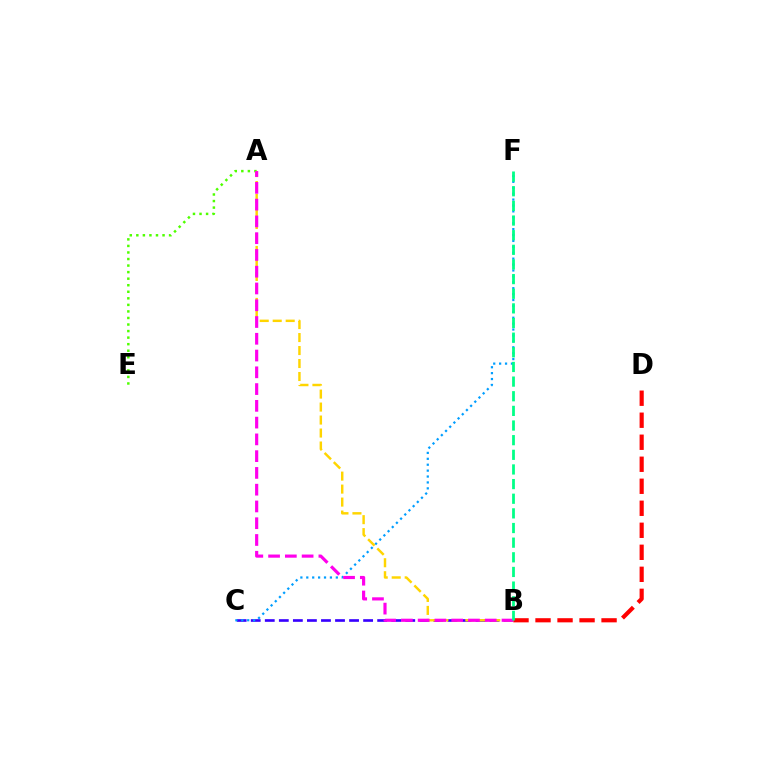{('A', 'E'): [{'color': '#4fff00', 'line_style': 'dotted', 'thickness': 1.78}], ('B', 'C'): [{'color': '#3700ff', 'line_style': 'dashed', 'thickness': 1.91}], ('C', 'F'): [{'color': '#009eff', 'line_style': 'dotted', 'thickness': 1.61}], ('B', 'D'): [{'color': '#ff0000', 'line_style': 'dashed', 'thickness': 2.99}], ('A', 'B'): [{'color': '#ffd500', 'line_style': 'dashed', 'thickness': 1.76}, {'color': '#ff00ed', 'line_style': 'dashed', 'thickness': 2.28}], ('B', 'F'): [{'color': '#00ff86', 'line_style': 'dashed', 'thickness': 1.99}]}